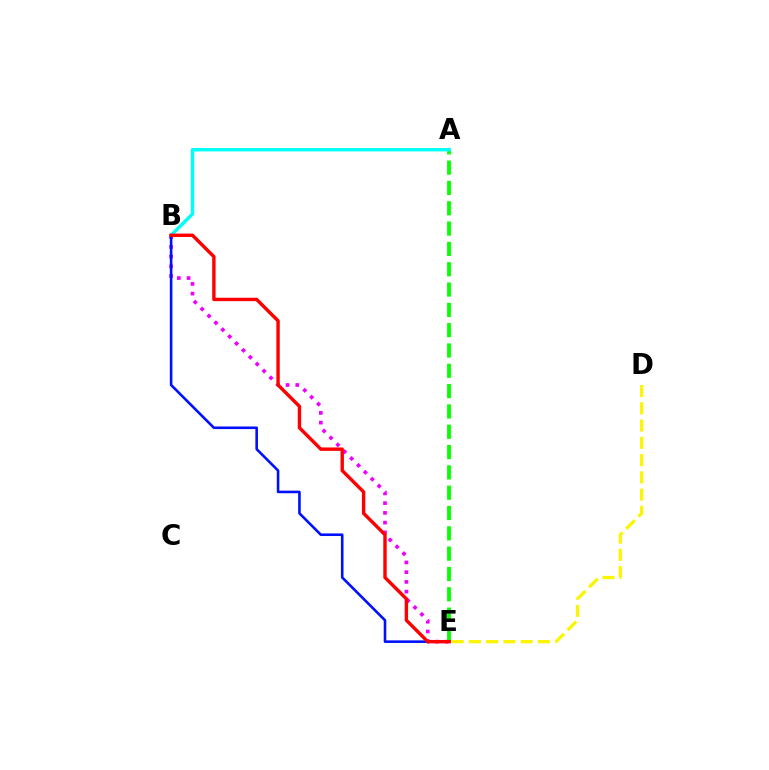{('A', 'E'): [{'color': '#08ff00', 'line_style': 'dashed', 'thickness': 2.76}], ('B', 'E'): [{'color': '#ee00ff', 'line_style': 'dotted', 'thickness': 2.65}, {'color': '#0010ff', 'line_style': 'solid', 'thickness': 1.87}, {'color': '#ff0000', 'line_style': 'solid', 'thickness': 2.45}], ('D', 'E'): [{'color': '#fcf500', 'line_style': 'dashed', 'thickness': 2.35}], ('A', 'B'): [{'color': '#00fff6', 'line_style': 'solid', 'thickness': 2.45}]}